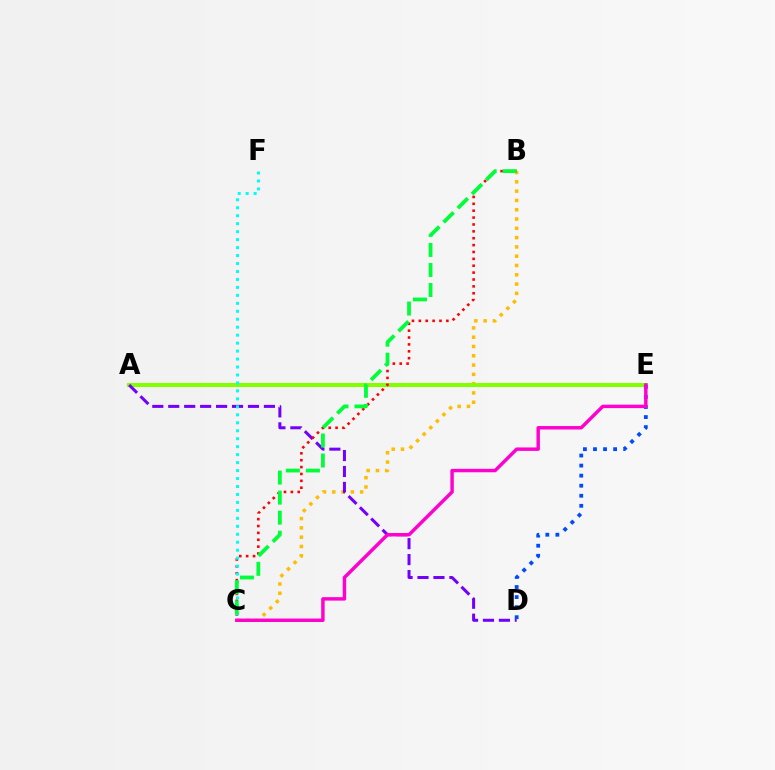{('B', 'C'): [{'color': '#ffbd00', 'line_style': 'dotted', 'thickness': 2.52}, {'color': '#ff0000', 'line_style': 'dotted', 'thickness': 1.87}, {'color': '#00ff39', 'line_style': 'dashed', 'thickness': 2.72}], ('A', 'E'): [{'color': '#84ff00', 'line_style': 'solid', 'thickness': 2.9}], ('A', 'D'): [{'color': '#7200ff', 'line_style': 'dashed', 'thickness': 2.17}], ('C', 'F'): [{'color': '#00fff6', 'line_style': 'dotted', 'thickness': 2.16}], ('D', 'E'): [{'color': '#004bff', 'line_style': 'dotted', 'thickness': 2.73}], ('C', 'E'): [{'color': '#ff00cf', 'line_style': 'solid', 'thickness': 2.48}]}